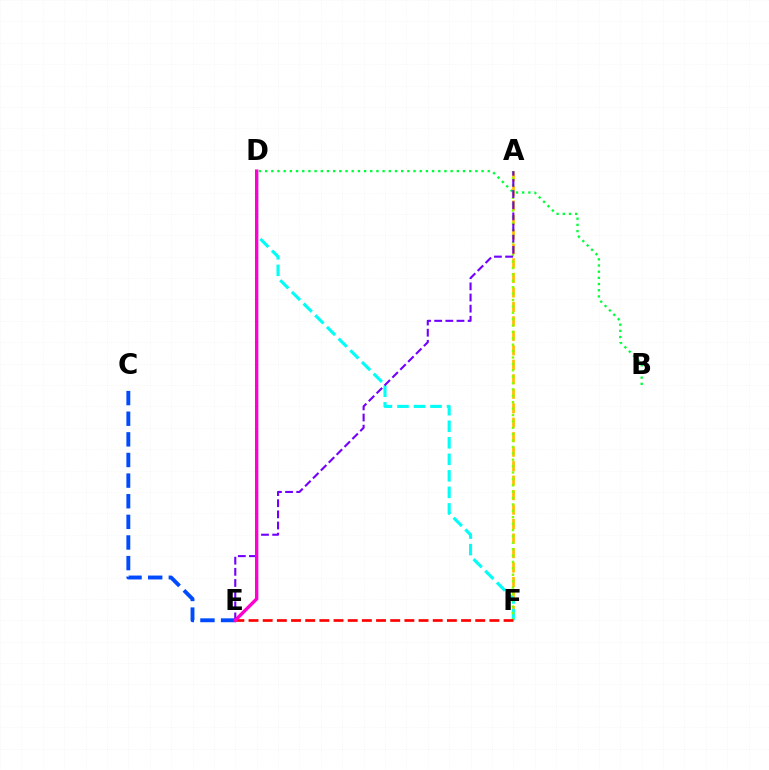{('A', 'F'): [{'color': '#ffbd00', 'line_style': 'dashed', 'thickness': 1.97}, {'color': '#84ff00', 'line_style': 'dotted', 'thickness': 1.74}], ('C', 'E'): [{'color': '#004bff', 'line_style': 'dashed', 'thickness': 2.8}], ('D', 'F'): [{'color': '#00fff6', 'line_style': 'dashed', 'thickness': 2.24}], ('B', 'D'): [{'color': '#00ff39', 'line_style': 'dotted', 'thickness': 1.68}], ('E', 'F'): [{'color': '#ff0000', 'line_style': 'dashed', 'thickness': 1.92}], ('A', 'E'): [{'color': '#7200ff', 'line_style': 'dashed', 'thickness': 1.51}], ('D', 'E'): [{'color': '#ff00cf', 'line_style': 'solid', 'thickness': 2.44}]}